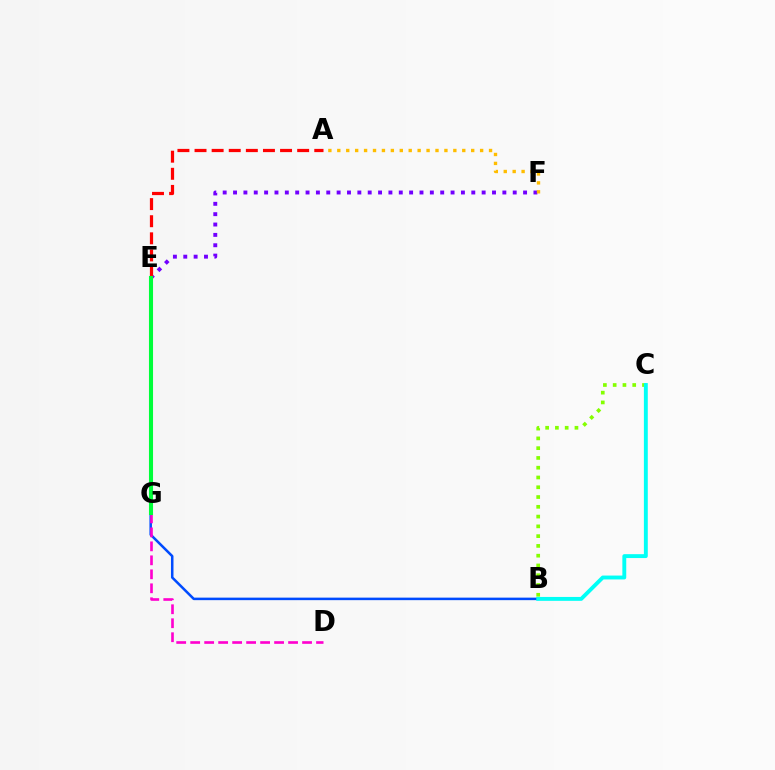{('B', 'C'): [{'color': '#84ff00', 'line_style': 'dotted', 'thickness': 2.66}, {'color': '#00fff6', 'line_style': 'solid', 'thickness': 2.8}], ('E', 'F'): [{'color': '#7200ff', 'line_style': 'dotted', 'thickness': 2.81}], ('B', 'G'): [{'color': '#004bff', 'line_style': 'solid', 'thickness': 1.82}], ('A', 'E'): [{'color': '#ff0000', 'line_style': 'dashed', 'thickness': 2.32}], ('D', 'G'): [{'color': '#ff00cf', 'line_style': 'dashed', 'thickness': 1.9}], ('A', 'F'): [{'color': '#ffbd00', 'line_style': 'dotted', 'thickness': 2.43}], ('E', 'G'): [{'color': '#00ff39', 'line_style': 'solid', 'thickness': 2.94}]}